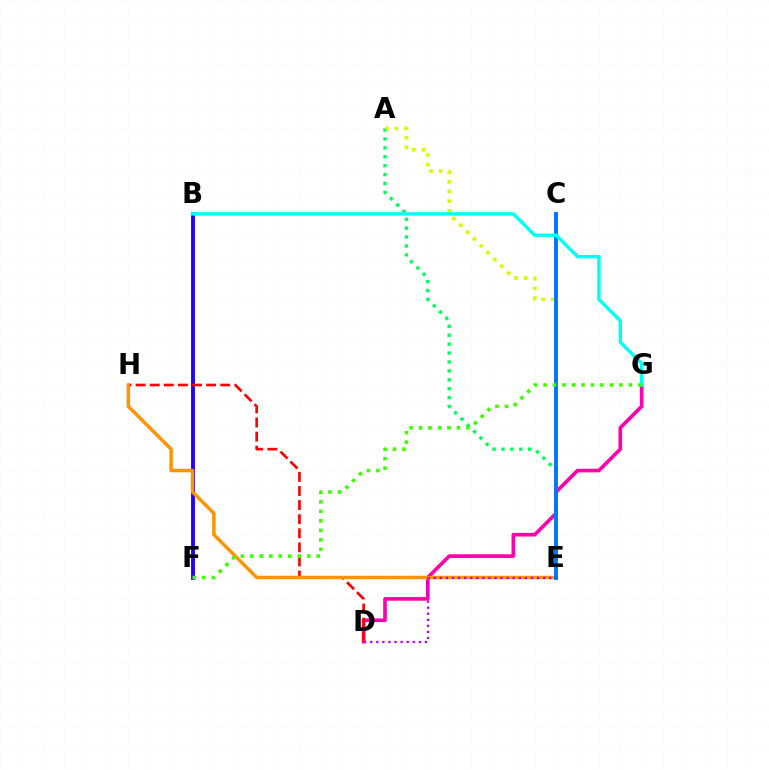{('D', 'G'): [{'color': '#ff00ac', 'line_style': 'solid', 'thickness': 2.62}], ('A', 'E'): [{'color': '#00ff5c', 'line_style': 'dotted', 'thickness': 2.42}, {'color': '#d1ff00', 'line_style': 'dotted', 'thickness': 2.62}], ('B', 'F'): [{'color': '#2500ff', 'line_style': 'solid', 'thickness': 2.79}], ('D', 'H'): [{'color': '#ff0000', 'line_style': 'dashed', 'thickness': 1.92}], ('E', 'H'): [{'color': '#ff9400', 'line_style': 'solid', 'thickness': 2.5}], ('C', 'E'): [{'color': '#0074ff', 'line_style': 'solid', 'thickness': 2.78}], ('D', 'E'): [{'color': '#b900ff', 'line_style': 'dotted', 'thickness': 1.65}], ('B', 'G'): [{'color': '#00fff6', 'line_style': 'solid', 'thickness': 2.47}], ('F', 'G'): [{'color': '#3dff00', 'line_style': 'dotted', 'thickness': 2.58}]}